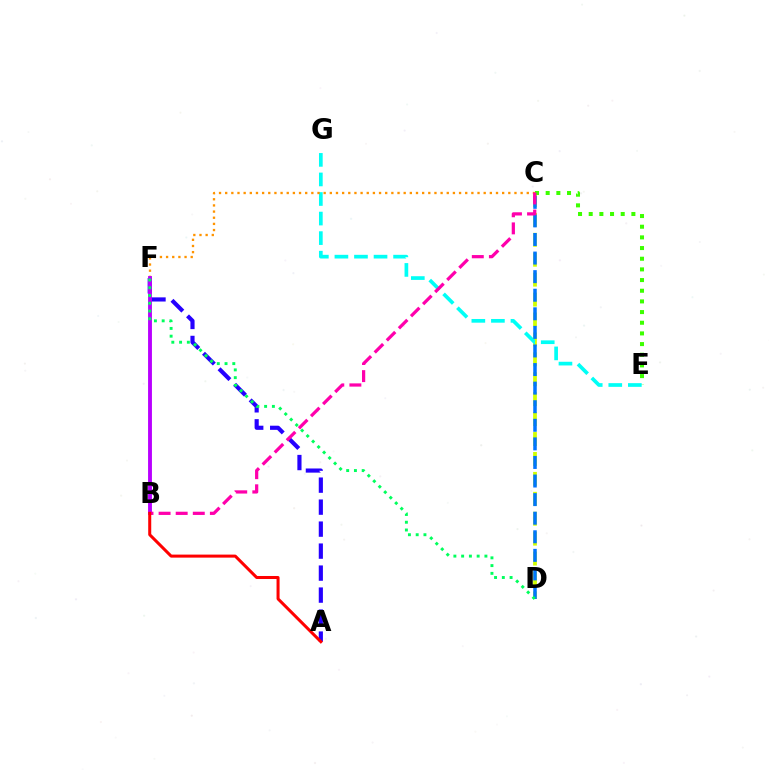{('A', 'F'): [{'color': '#2500ff', 'line_style': 'dashed', 'thickness': 2.99}], ('C', 'D'): [{'color': '#d1ff00', 'line_style': 'dashed', 'thickness': 2.71}, {'color': '#0074ff', 'line_style': 'dashed', 'thickness': 2.52}], ('C', 'E'): [{'color': '#3dff00', 'line_style': 'dotted', 'thickness': 2.9}], ('E', 'G'): [{'color': '#00fff6', 'line_style': 'dashed', 'thickness': 2.66}], ('C', 'F'): [{'color': '#ff9400', 'line_style': 'dotted', 'thickness': 1.67}], ('B', 'F'): [{'color': '#b900ff', 'line_style': 'solid', 'thickness': 2.79}], ('D', 'F'): [{'color': '#00ff5c', 'line_style': 'dotted', 'thickness': 2.11}], ('B', 'C'): [{'color': '#ff00ac', 'line_style': 'dashed', 'thickness': 2.32}], ('A', 'B'): [{'color': '#ff0000', 'line_style': 'solid', 'thickness': 2.18}]}